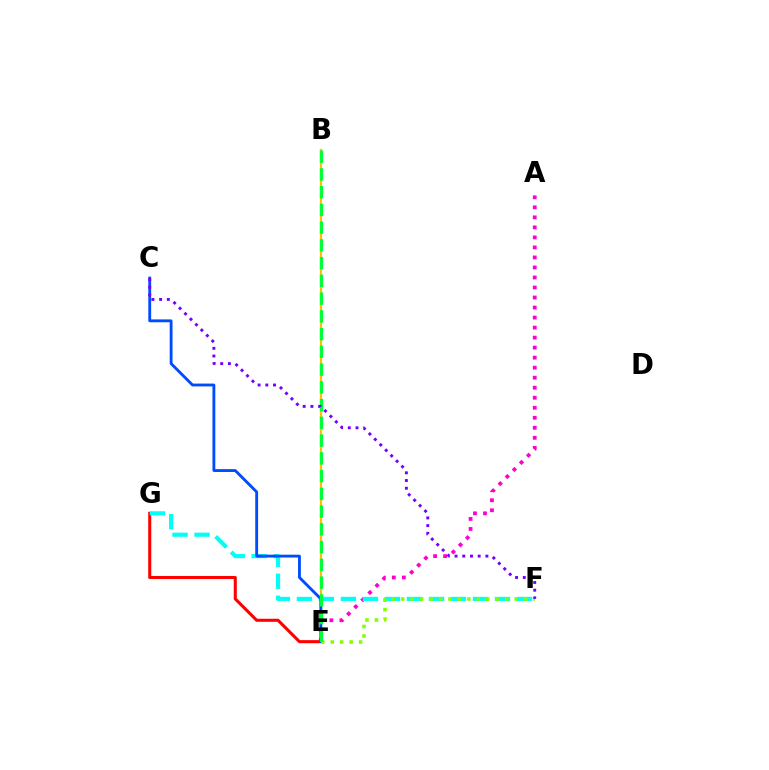{('E', 'G'): [{'color': '#ff0000', 'line_style': 'solid', 'thickness': 2.2}], ('B', 'E'): [{'color': '#ffbd00', 'line_style': 'solid', 'thickness': 1.6}, {'color': '#00ff39', 'line_style': 'dashed', 'thickness': 2.41}], ('A', 'E'): [{'color': '#ff00cf', 'line_style': 'dotted', 'thickness': 2.72}], ('F', 'G'): [{'color': '#00fff6', 'line_style': 'dashed', 'thickness': 2.99}], ('C', 'E'): [{'color': '#004bff', 'line_style': 'solid', 'thickness': 2.05}], ('E', 'F'): [{'color': '#84ff00', 'line_style': 'dotted', 'thickness': 2.57}], ('C', 'F'): [{'color': '#7200ff', 'line_style': 'dotted', 'thickness': 2.09}]}